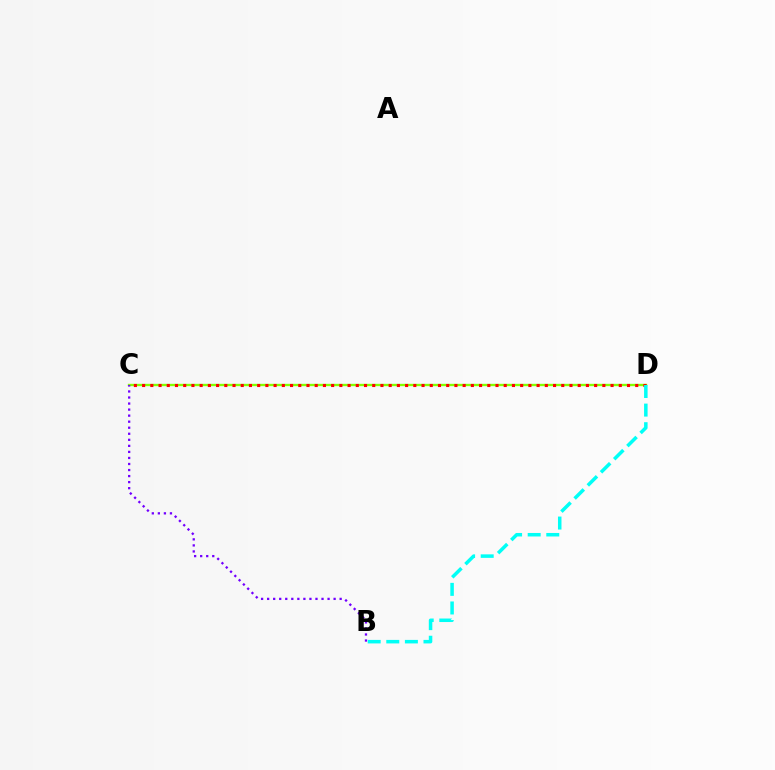{('C', 'D'): [{'color': '#84ff00', 'line_style': 'solid', 'thickness': 1.7}, {'color': '#ff0000', 'line_style': 'dotted', 'thickness': 2.23}], ('B', 'C'): [{'color': '#7200ff', 'line_style': 'dotted', 'thickness': 1.64}], ('B', 'D'): [{'color': '#00fff6', 'line_style': 'dashed', 'thickness': 2.53}]}